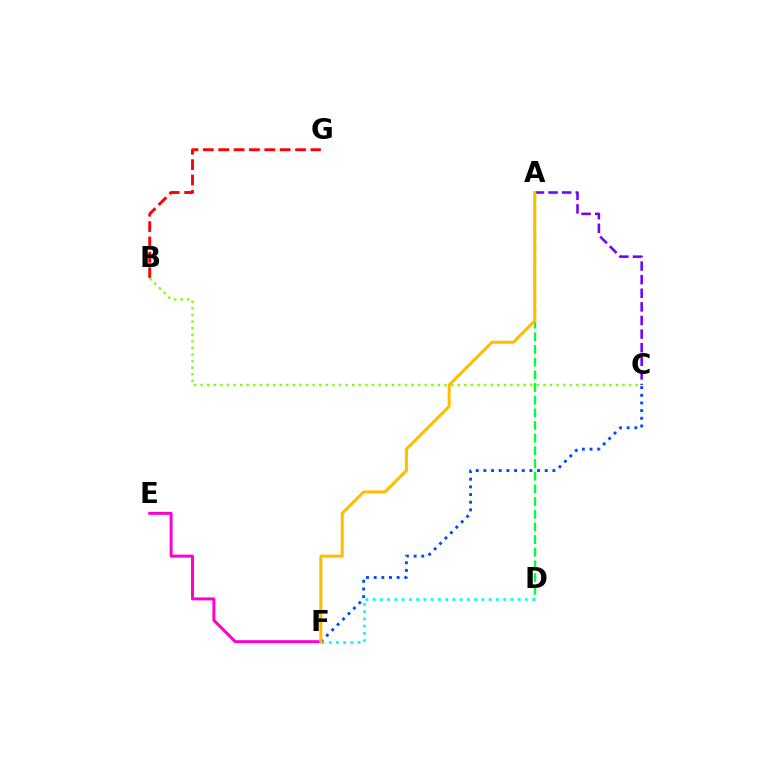{('B', 'G'): [{'color': '#ff0000', 'line_style': 'dashed', 'thickness': 2.09}], ('A', 'C'): [{'color': '#7200ff', 'line_style': 'dashed', 'thickness': 1.85}], ('B', 'C'): [{'color': '#84ff00', 'line_style': 'dotted', 'thickness': 1.79}], ('C', 'F'): [{'color': '#004bff', 'line_style': 'dotted', 'thickness': 2.08}], ('D', 'F'): [{'color': '#00fff6', 'line_style': 'dotted', 'thickness': 1.97}], ('E', 'F'): [{'color': '#ff00cf', 'line_style': 'solid', 'thickness': 2.15}], ('A', 'D'): [{'color': '#00ff39', 'line_style': 'dashed', 'thickness': 1.72}], ('A', 'F'): [{'color': '#ffbd00', 'line_style': 'solid', 'thickness': 2.18}]}